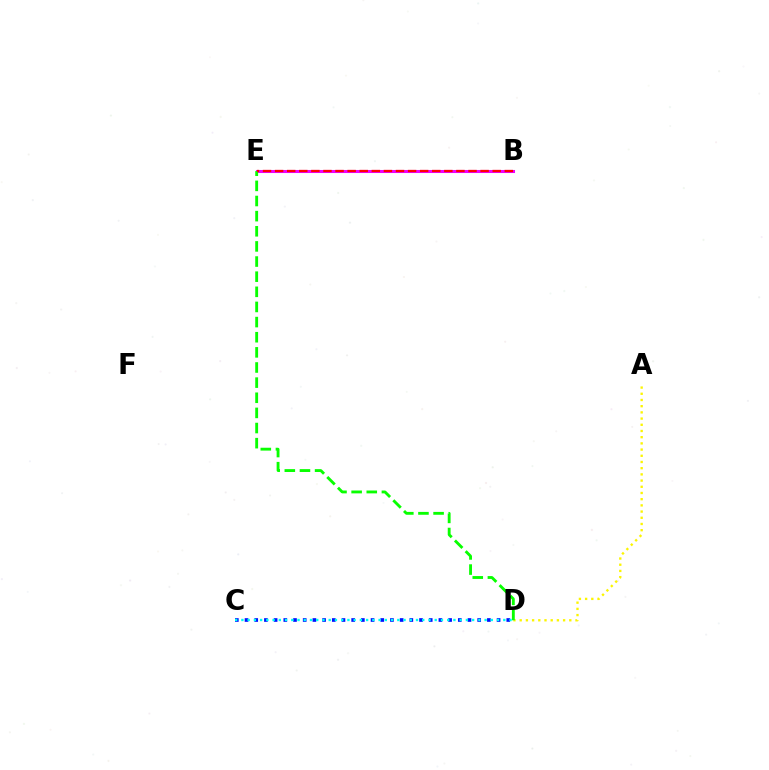{('C', 'D'): [{'color': '#0010ff', 'line_style': 'dotted', 'thickness': 2.63}, {'color': '#00fff6', 'line_style': 'dotted', 'thickness': 1.69}], ('B', 'E'): [{'color': '#ee00ff', 'line_style': 'solid', 'thickness': 2.2}, {'color': '#ff0000', 'line_style': 'dashed', 'thickness': 1.64}], ('A', 'D'): [{'color': '#fcf500', 'line_style': 'dotted', 'thickness': 1.68}], ('D', 'E'): [{'color': '#08ff00', 'line_style': 'dashed', 'thickness': 2.06}]}